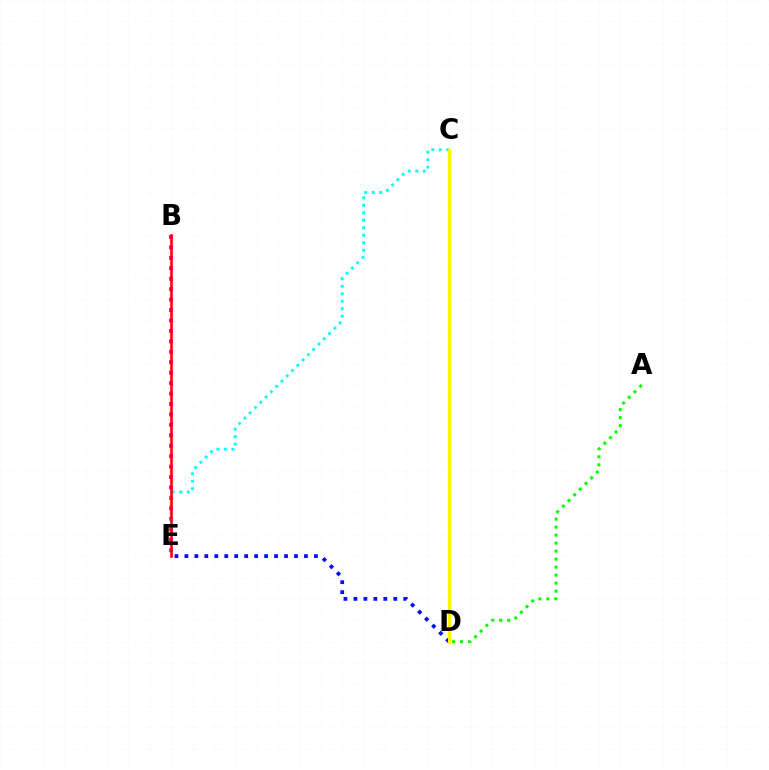{('D', 'E'): [{'color': '#0010ff', 'line_style': 'dotted', 'thickness': 2.71}], ('B', 'E'): [{'color': '#ee00ff', 'line_style': 'dotted', 'thickness': 2.84}, {'color': '#ff0000', 'line_style': 'solid', 'thickness': 1.86}], ('C', 'E'): [{'color': '#00fff6', 'line_style': 'dotted', 'thickness': 2.03}], ('C', 'D'): [{'color': '#fcf500', 'line_style': 'solid', 'thickness': 2.24}], ('A', 'D'): [{'color': '#08ff00', 'line_style': 'dotted', 'thickness': 2.17}]}